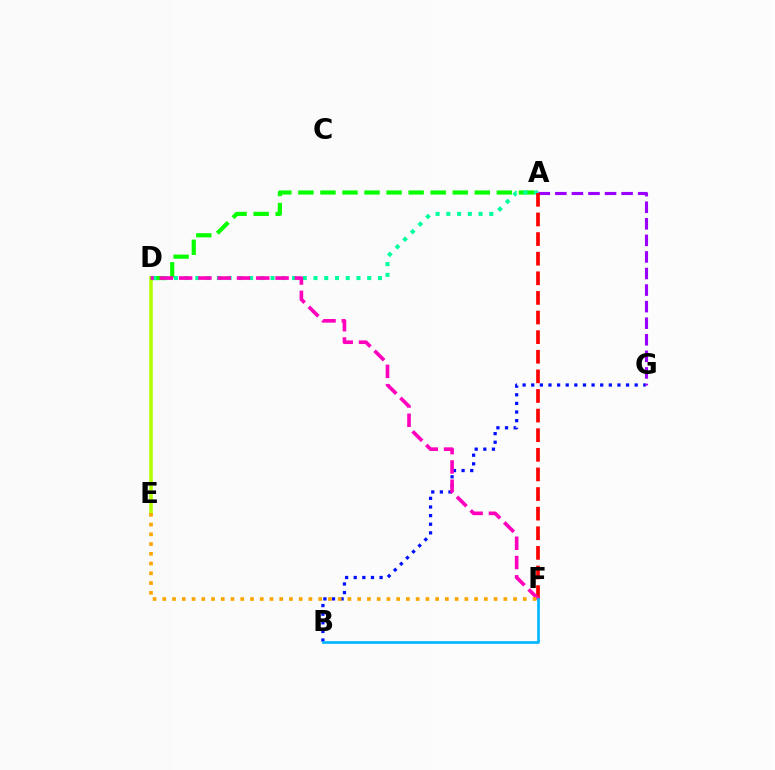{('D', 'E'): [{'color': '#b3ff00', 'line_style': 'solid', 'thickness': 2.54}], ('A', 'D'): [{'color': '#08ff00', 'line_style': 'dashed', 'thickness': 3.0}, {'color': '#00ff9d', 'line_style': 'dotted', 'thickness': 2.92}], ('B', 'G'): [{'color': '#0010ff', 'line_style': 'dotted', 'thickness': 2.34}], ('A', 'G'): [{'color': '#9b00ff', 'line_style': 'dashed', 'thickness': 2.25}], ('A', 'F'): [{'color': '#ff0000', 'line_style': 'dashed', 'thickness': 2.66}], ('D', 'F'): [{'color': '#ff00bd', 'line_style': 'dashed', 'thickness': 2.62}], ('E', 'F'): [{'color': '#ffa500', 'line_style': 'dotted', 'thickness': 2.65}], ('B', 'F'): [{'color': '#00b5ff', 'line_style': 'solid', 'thickness': 1.94}]}